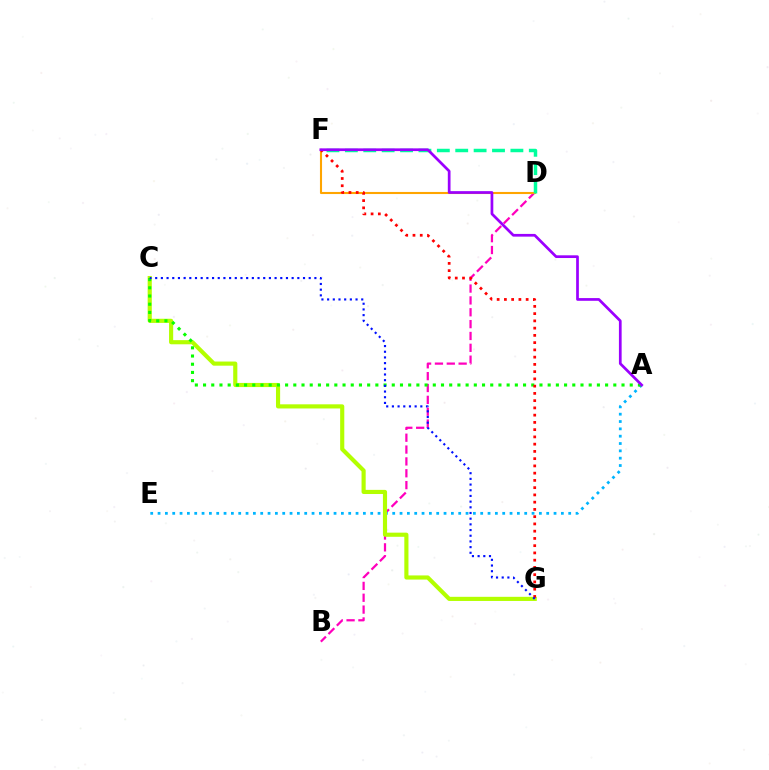{('B', 'D'): [{'color': '#ff00bd', 'line_style': 'dashed', 'thickness': 1.61}], ('A', 'E'): [{'color': '#00b5ff', 'line_style': 'dotted', 'thickness': 1.99}], ('D', 'F'): [{'color': '#ffa500', 'line_style': 'solid', 'thickness': 1.51}, {'color': '#00ff9d', 'line_style': 'dashed', 'thickness': 2.5}], ('C', 'G'): [{'color': '#b3ff00', 'line_style': 'solid', 'thickness': 2.98}, {'color': '#0010ff', 'line_style': 'dotted', 'thickness': 1.54}], ('A', 'C'): [{'color': '#08ff00', 'line_style': 'dotted', 'thickness': 2.23}], ('F', 'G'): [{'color': '#ff0000', 'line_style': 'dotted', 'thickness': 1.97}], ('A', 'F'): [{'color': '#9b00ff', 'line_style': 'solid', 'thickness': 1.96}]}